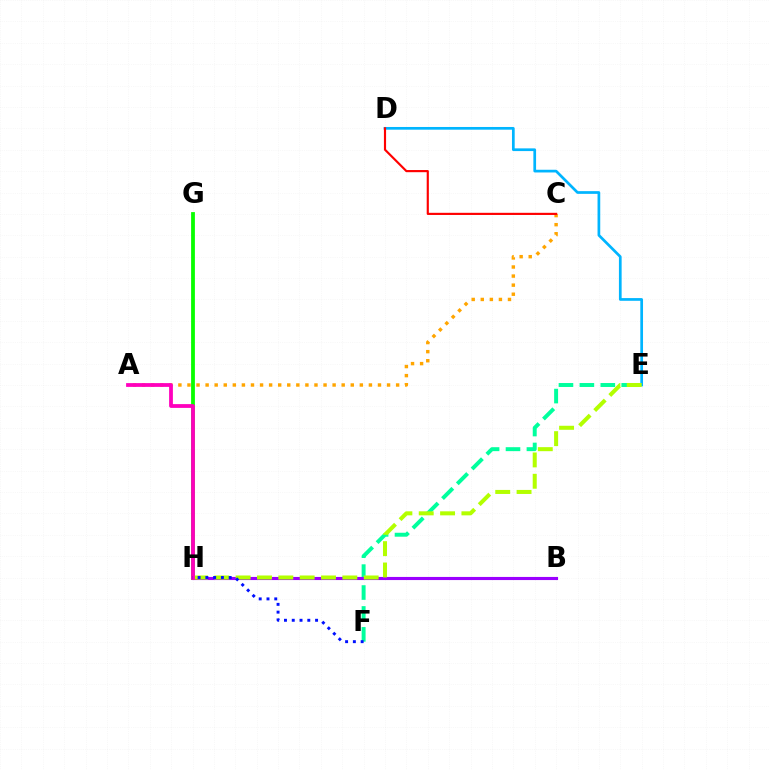{('A', 'C'): [{'color': '#ffa500', 'line_style': 'dotted', 'thickness': 2.46}], ('E', 'F'): [{'color': '#00ff9d', 'line_style': 'dashed', 'thickness': 2.84}], ('D', 'E'): [{'color': '#00b5ff', 'line_style': 'solid', 'thickness': 1.95}], ('B', 'H'): [{'color': '#9b00ff', 'line_style': 'solid', 'thickness': 2.25}], ('G', 'H'): [{'color': '#08ff00', 'line_style': 'solid', 'thickness': 2.73}], ('E', 'H'): [{'color': '#b3ff00', 'line_style': 'dashed', 'thickness': 2.9}], ('A', 'H'): [{'color': '#ff00bd', 'line_style': 'solid', 'thickness': 2.72}], ('C', 'D'): [{'color': '#ff0000', 'line_style': 'solid', 'thickness': 1.55}], ('F', 'H'): [{'color': '#0010ff', 'line_style': 'dotted', 'thickness': 2.11}]}